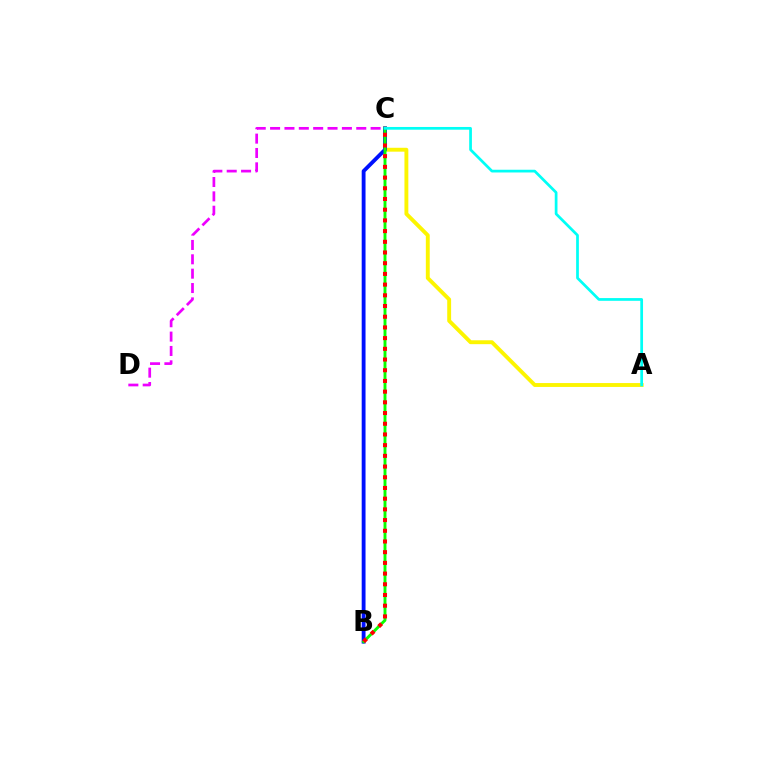{('C', 'D'): [{'color': '#ee00ff', 'line_style': 'dashed', 'thickness': 1.95}], ('A', 'C'): [{'color': '#fcf500', 'line_style': 'solid', 'thickness': 2.8}, {'color': '#00fff6', 'line_style': 'solid', 'thickness': 1.96}], ('B', 'C'): [{'color': '#0010ff', 'line_style': 'solid', 'thickness': 2.77}, {'color': '#08ff00', 'line_style': 'solid', 'thickness': 2.1}, {'color': '#ff0000', 'line_style': 'dotted', 'thickness': 2.91}]}